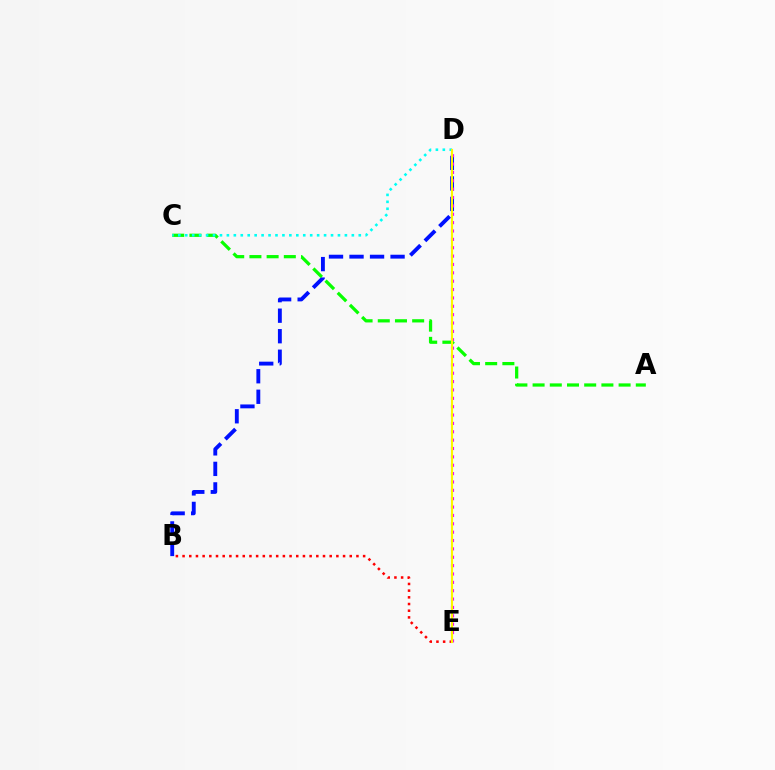{('B', 'E'): [{'color': '#ff0000', 'line_style': 'dotted', 'thickness': 1.82}], ('B', 'D'): [{'color': '#0010ff', 'line_style': 'dashed', 'thickness': 2.79}], ('D', 'E'): [{'color': '#ee00ff', 'line_style': 'dotted', 'thickness': 2.27}, {'color': '#fcf500', 'line_style': 'solid', 'thickness': 1.54}], ('A', 'C'): [{'color': '#08ff00', 'line_style': 'dashed', 'thickness': 2.34}], ('C', 'D'): [{'color': '#00fff6', 'line_style': 'dotted', 'thickness': 1.89}]}